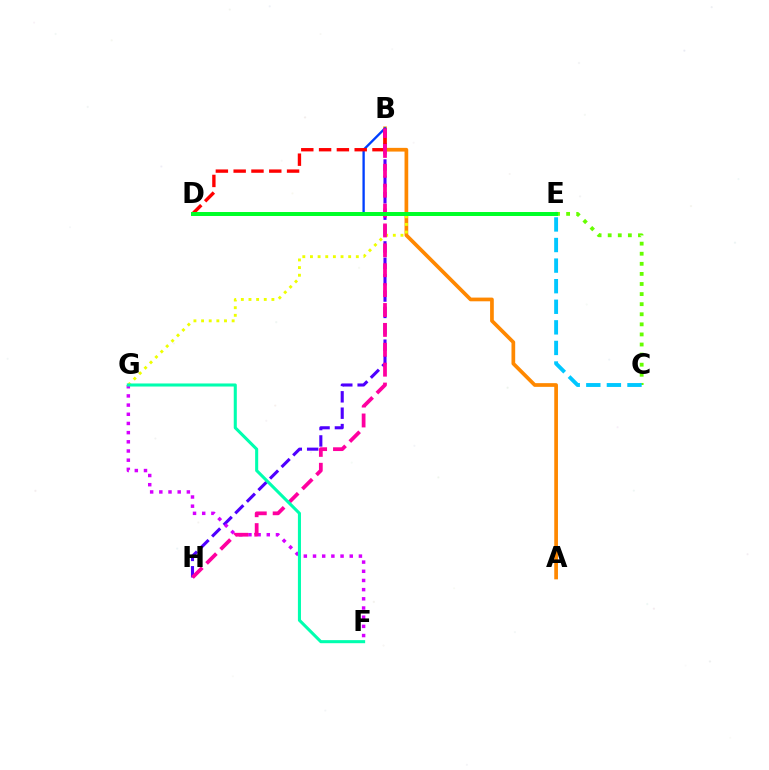{('C', 'E'): [{'color': '#66ff00', 'line_style': 'dotted', 'thickness': 2.74}, {'color': '#00c7ff', 'line_style': 'dashed', 'thickness': 2.8}], ('A', 'B'): [{'color': '#ff8800', 'line_style': 'solid', 'thickness': 2.67}], ('B', 'D'): [{'color': '#003fff', 'line_style': 'solid', 'thickness': 1.68}, {'color': '#ff0000', 'line_style': 'dashed', 'thickness': 2.42}], ('B', 'H'): [{'color': '#4f00ff', 'line_style': 'dashed', 'thickness': 2.22}, {'color': '#ff00a0', 'line_style': 'dashed', 'thickness': 2.7}], ('E', 'G'): [{'color': '#eeff00', 'line_style': 'dotted', 'thickness': 2.08}], ('F', 'G'): [{'color': '#d600ff', 'line_style': 'dotted', 'thickness': 2.49}, {'color': '#00ffaf', 'line_style': 'solid', 'thickness': 2.21}], ('D', 'E'): [{'color': '#00ff27', 'line_style': 'solid', 'thickness': 2.86}]}